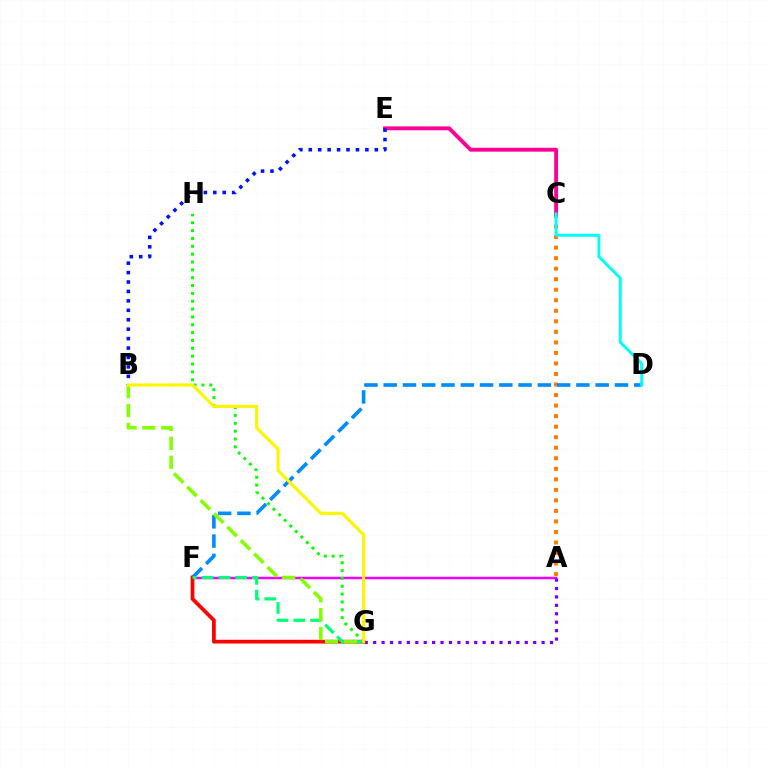{('A', 'F'): [{'color': '#ee00ff', 'line_style': 'solid', 'thickness': 1.8}], ('A', 'G'): [{'color': '#7200ff', 'line_style': 'dotted', 'thickness': 2.29}], ('A', 'C'): [{'color': '#ff7c00', 'line_style': 'dotted', 'thickness': 2.86}], ('G', 'H'): [{'color': '#08ff00', 'line_style': 'dotted', 'thickness': 2.13}], ('C', 'E'): [{'color': '#ff0094', 'line_style': 'solid', 'thickness': 2.79}], ('B', 'E'): [{'color': '#0010ff', 'line_style': 'dotted', 'thickness': 2.56}], ('D', 'F'): [{'color': '#008cff', 'line_style': 'dashed', 'thickness': 2.62}], ('F', 'G'): [{'color': '#ff0000', 'line_style': 'solid', 'thickness': 2.69}, {'color': '#00ff74', 'line_style': 'dashed', 'thickness': 2.28}], ('B', 'G'): [{'color': '#84ff00', 'line_style': 'dashed', 'thickness': 2.57}, {'color': '#fcf500', 'line_style': 'solid', 'thickness': 2.24}], ('C', 'D'): [{'color': '#00fff6', 'line_style': 'solid', 'thickness': 2.11}]}